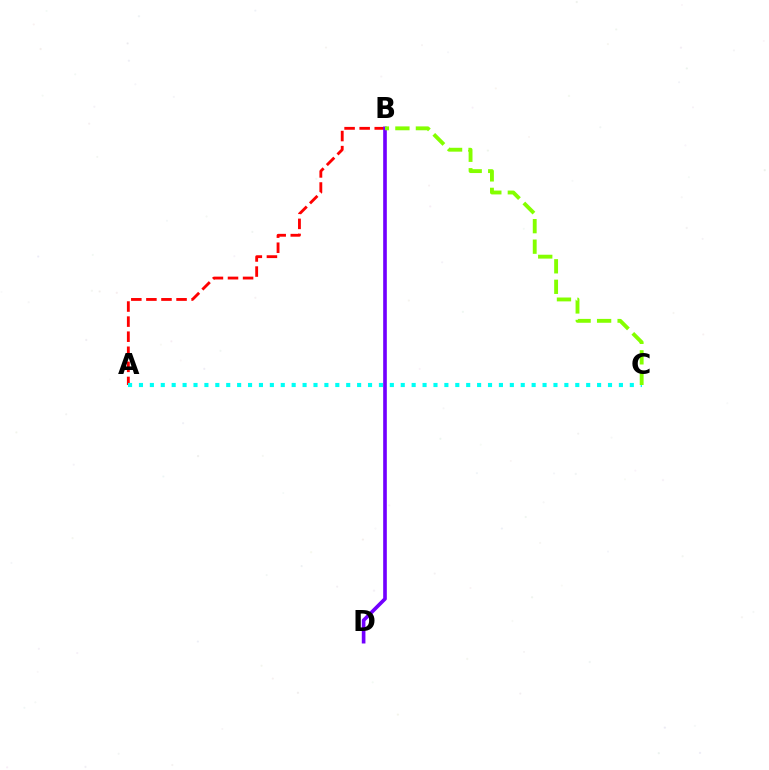{('A', 'B'): [{'color': '#ff0000', 'line_style': 'dashed', 'thickness': 2.05}], ('A', 'C'): [{'color': '#00fff6', 'line_style': 'dotted', 'thickness': 2.96}], ('B', 'D'): [{'color': '#7200ff', 'line_style': 'solid', 'thickness': 2.62}], ('B', 'C'): [{'color': '#84ff00', 'line_style': 'dashed', 'thickness': 2.79}]}